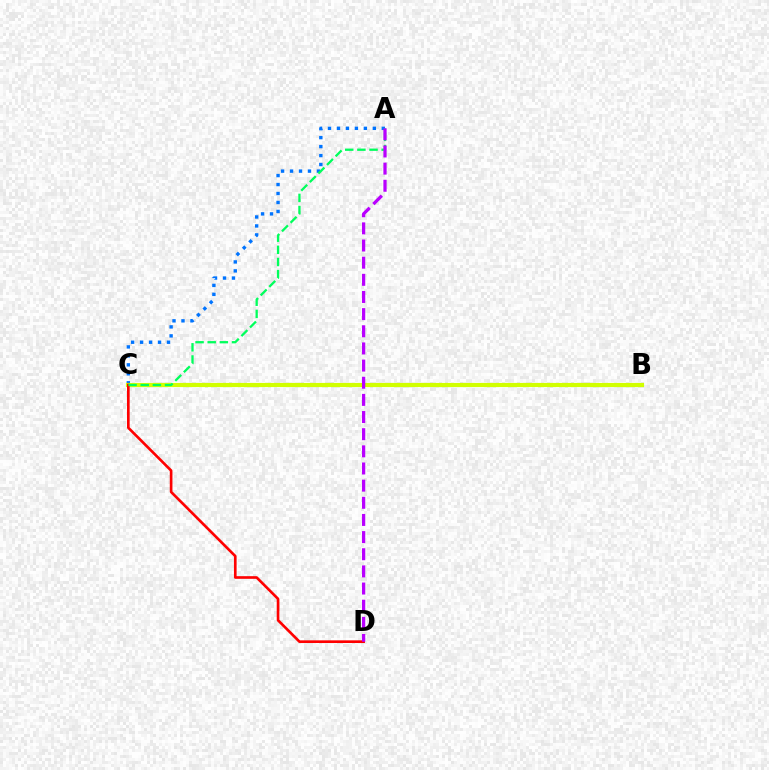{('A', 'C'): [{'color': '#0074ff', 'line_style': 'dotted', 'thickness': 2.44}, {'color': '#00ff5c', 'line_style': 'dashed', 'thickness': 1.65}], ('B', 'C'): [{'color': '#d1ff00', 'line_style': 'solid', 'thickness': 3.0}], ('C', 'D'): [{'color': '#ff0000', 'line_style': 'solid', 'thickness': 1.91}], ('A', 'D'): [{'color': '#b900ff', 'line_style': 'dashed', 'thickness': 2.33}]}